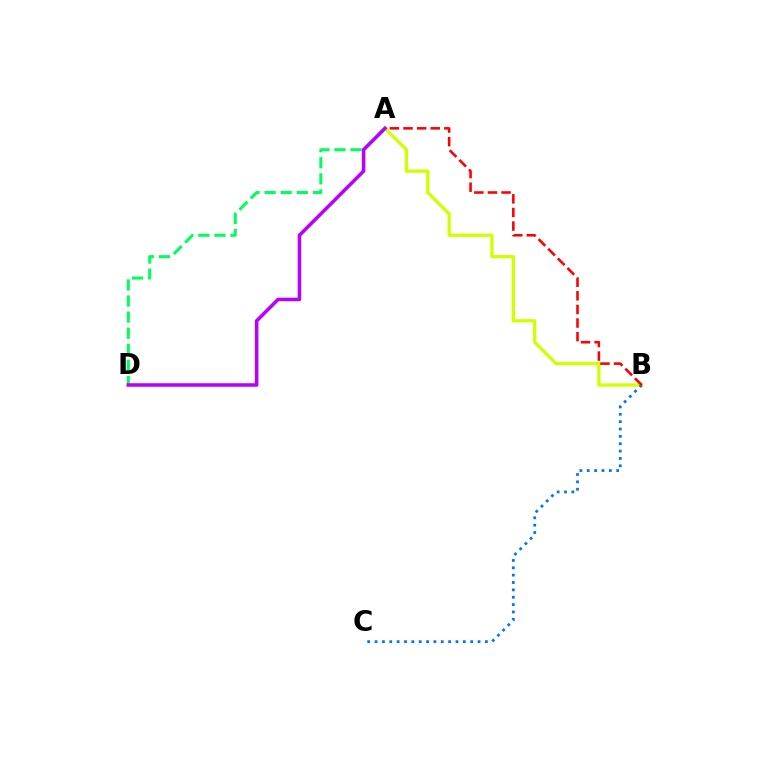{('A', 'B'): [{'color': '#d1ff00', 'line_style': 'solid', 'thickness': 2.37}, {'color': '#ff0000', 'line_style': 'dashed', 'thickness': 1.85}], ('A', 'D'): [{'color': '#00ff5c', 'line_style': 'dashed', 'thickness': 2.19}, {'color': '#b900ff', 'line_style': 'solid', 'thickness': 2.55}], ('B', 'C'): [{'color': '#0074ff', 'line_style': 'dotted', 'thickness': 2.0}]}